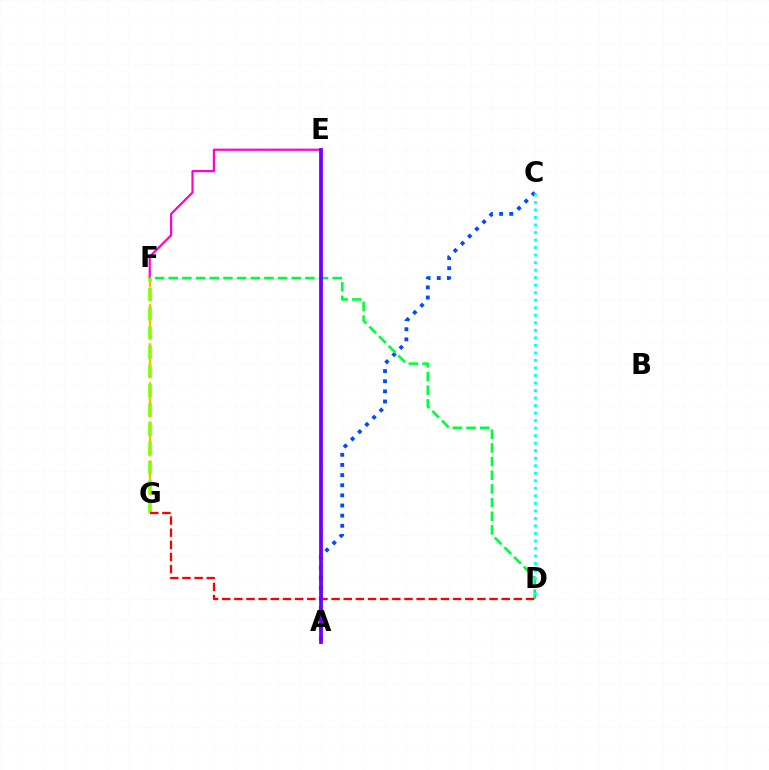{('A', 'C'): [{'color': '#004bff', 'line_style': 'dotted', 'thickness': 2.76}], ('E', 'F'): [{'color': '#ff00cf', 'line_style': 'solid', 'thickness': 1.57}], ('F', 'G'): [{'color': '#ffbd00', 'line_style': 'dashed', 'thickness': 1.77}, {'color': '#84ff00', 'line_style': 'dashed', 'thickness': 2.62}], ('D', 'F'): [{'color': '#00ff39', 'line_style': 'dashed', 'thickness': 1.86}], ('C', 'D'): [{'color': '#00fff6', 'line_style': 'dotted', 'thickness': 2.04}], ('D', 'G'): [{'color': '#ff0000', 'line_style': 'dashed', 'thickness': 1.65}], ('A', 'E'): [{'color': '#7200ff', 'line_style': 'solid', 'thickness': 2.73}]}